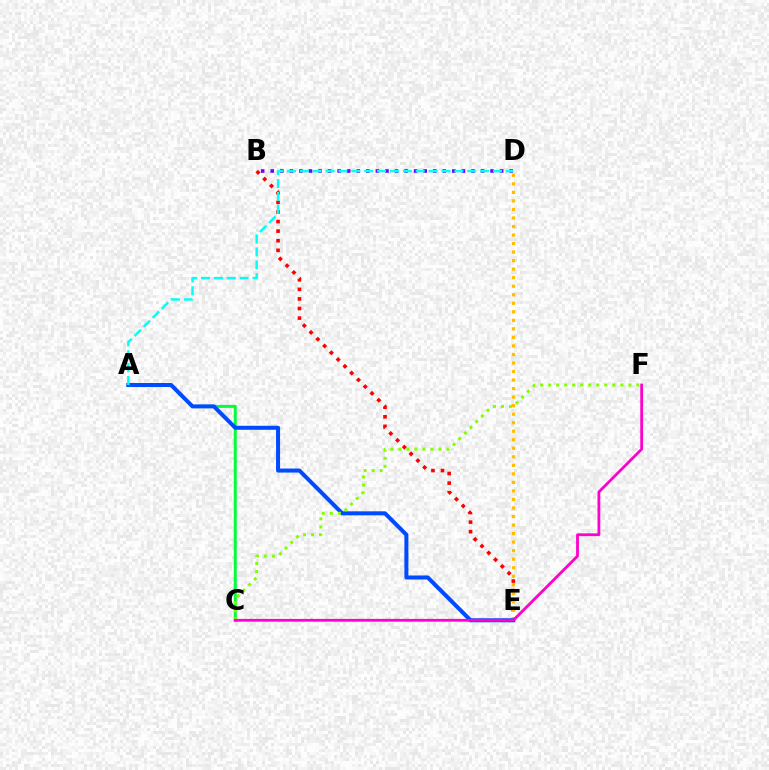{('B', 'E'): [{'color': '#ff0000', 'line_style': 'dotted', 'thickness': 2.6}], ('D', 'E'): [{'color': '#ffbd00', 'line_style': 'dotted', 'thickness': 2.32}], ('B', 'D'): [{'color': '#7200ff', 'line_style': 'dotted', 'thickness': 2.6}], ('A', 'C'): [{'color': '#00ff39', 'line_style': 'solid', 'thickness': 2.14}], ('A', 'E'): [{'color': '#004bff', 'line_style': 'solid', 'thickness': 2.89}], ('C', 'F'): [{'color': '#84ff00', 'line_style': 'dotted', 'thickness': 2.18}, {'color': '#ff00cf', 'line_style': 'solid', 'thickness': 2.01}], ('A', 'D'): [{'color': '#00fff6', 'line_style': 'dashed', 'thickness': 1.75}]}